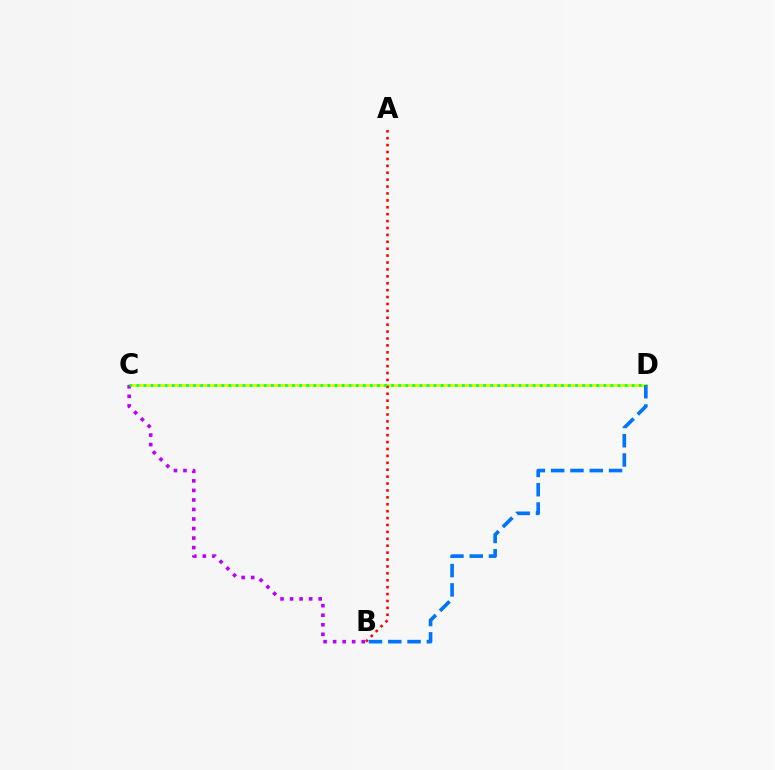{('C', 'D'): [{'color': '#d1ff00', 'line_style': 'solid', 'thickness': 2.11}, {'color': '#00ff5c', 'line_style': 'dotted', 'thickness': 1.92}], ('A', 'B'): [{'color': '#ff0000', 'line_style': 'dotted', 'thickness': 1.88}], ('B', 'C'): [{'color': '#b900ff', 'line_style': 'dotted', 'thickness': 2.59}], ('B', 'D'): [{'color': '#0074ff', 'line_style': 'dashed', 'thickness': 2.62}]}